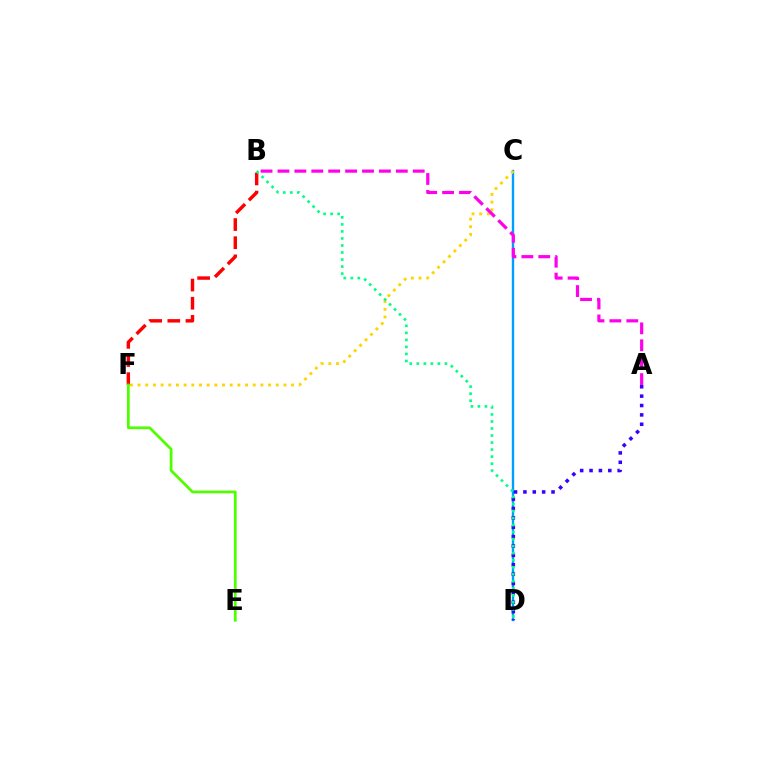{('C', 'D'): [{'color': '#009eff', 'line_style': 'solid', 'thickness': 1.71}], ('B', 'F'): [{'color': '#ff0000', 'line_style': 'dashed', 'thickness': 2.47}], ('C', 'F'): [{'color': '#ffd500', 'line_style': 'dotted', 'thickness': 2.09}], ('A', 'B'): [{'color': '#ff00ed', 'line_style': 'dashed', 'thickness': 2.3}], ('E', 'F'): [{'color': '#4fff00', 'line_style': 'solid', 'thickness': 1.98}], ('A', 'D'): [{'color': '#3700ff', 'line_style': 'dotted', 'thickness': 2.55}], ('B', 'D'): [{'color': '#00ff86', 'line_style': 'dotted', 'thickness': 1.91}]}